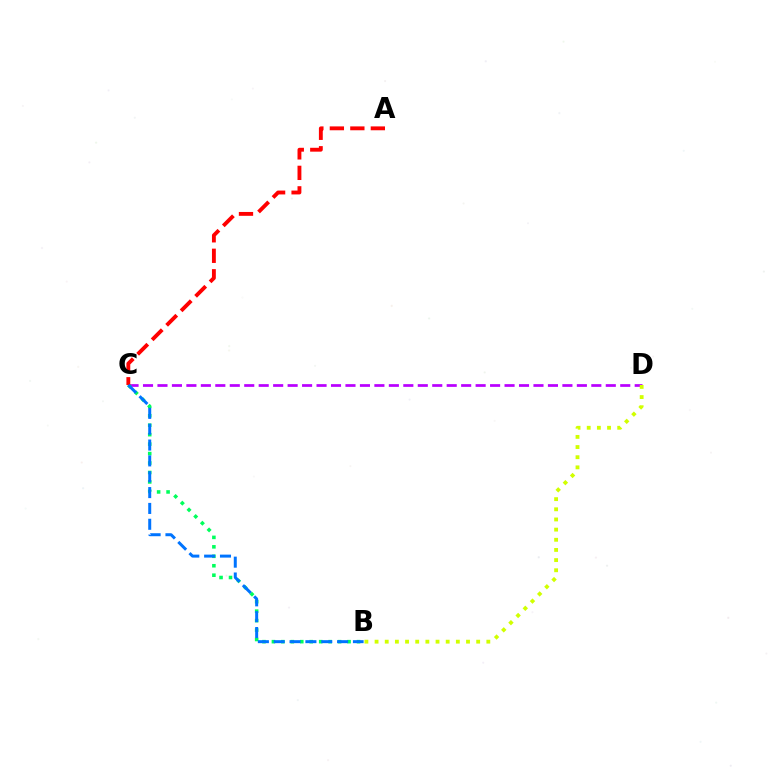{('C', 'D'): [{'color': '#b900ff', 'line_style': 'dashed', 'thickness': 1.96}], ('B', 'C'): [{'color': '#00ff5c', 'line_style': 'dotted', 'thickness': 2.57}, {'color': '#0074ff', 'line_style': 'dashed', 'thickness': 2.15}], ('A', 'C'): [{'color': '#ff0000', 'line_style': 'dashed', 'thickness': 2.78}], ('B', 'D'): [{'color': '#d1ff00', 'line_style': 'dotted', 'thickness': 2.76}]}